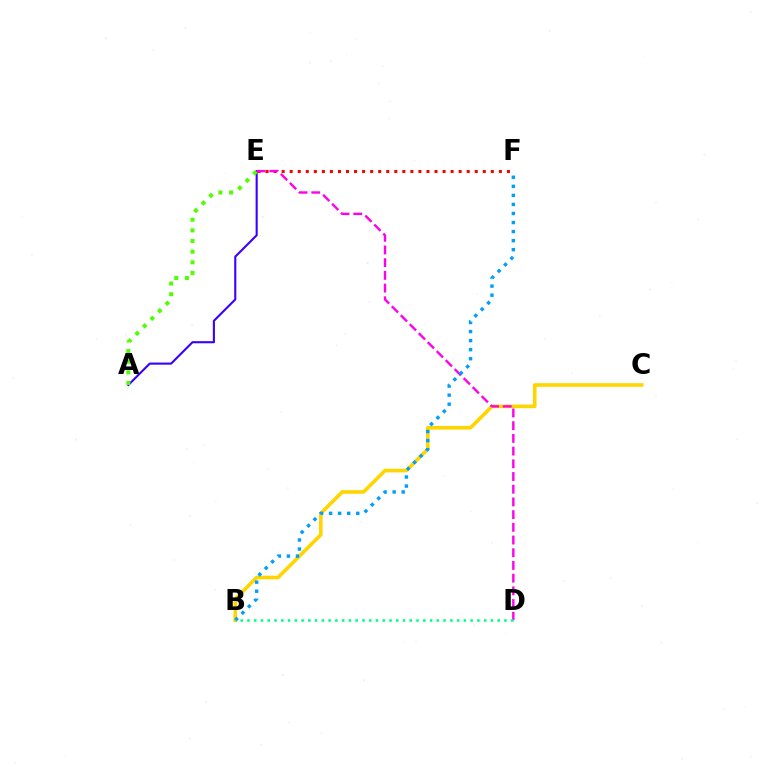{('A', 'E'): [{'color': '#3700ff', 'line_style': 'solid', 'thickness': 1.51}, {'color': '#4fff00', 'line_style': 'dotted', 'thickness': 2.89}], ('E', 'F'): [{'color': '#ff0000', 'line_style': 'dotted', 'thickness': 2.19}], ('B', 'C'): [{'color': '#ffd500', 'line_style': 'solid', 'thickness': 2.61}], ('D', 'E'): [{'color': '#ff00ed', 'line_style': 'dashed', 'thickness': 1.73}], ('B', 'F'): [{'color': '#009eff', 'line_style': 'dotted', 'thickness': 2.46}], ('B', 'D'): [{'color': '#00ff86', 'line_style': 'dotted', 'thickness': 1.84}]}